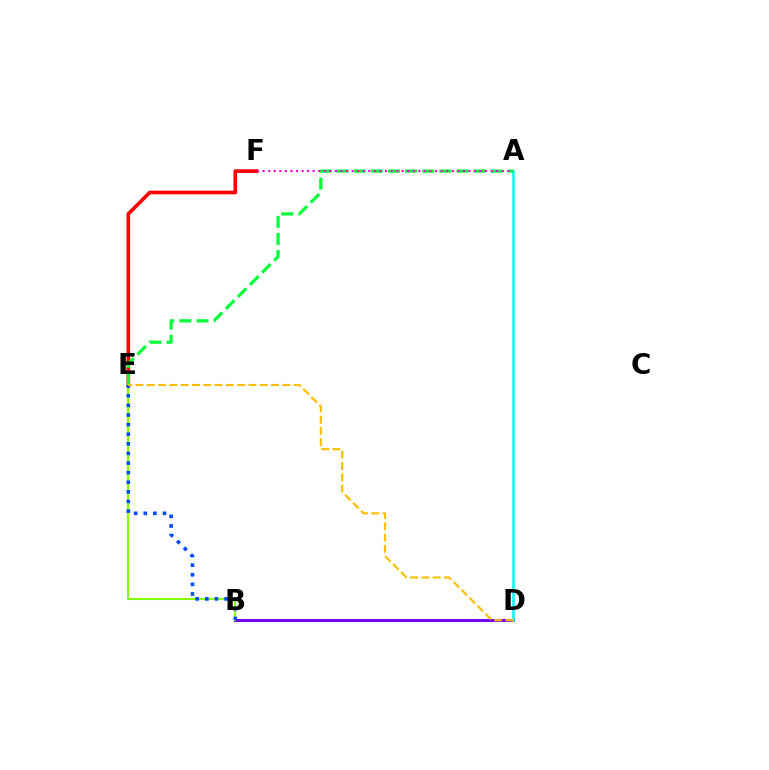{('B', 'D'): [{'color': '#7200ff', 'line_style': 'solid', 'thickness': 2.14}], ('B', 'E'): [{'color': '#84ff00', 'line_style': 'solid', 'thickness': 1.52}, {'color': '#004bff', 'line_style': 'dotted', 'thickness': 2.61}], ('E', 'F'): [{'color': '#ff0000', 'line_style': 'solid', 'thickness': 2.63}], ('A', 'D'): [{'color': '#00fff6', 'line_style': 'solid', 'thickness': 1.85}], ('A', 'E'): [{'color': '#00ff39', 'line_style': 'dashed', 'thickness': 2.33}], ('A', 'F'): [{'color': '#ff00cf', 'line_style': 'dotted', 'thickness': 1.51}], ('D', 'E'): [{'color': '#ffbd00', 'line_style': 'dashed', 'thickness': 1.54}]}